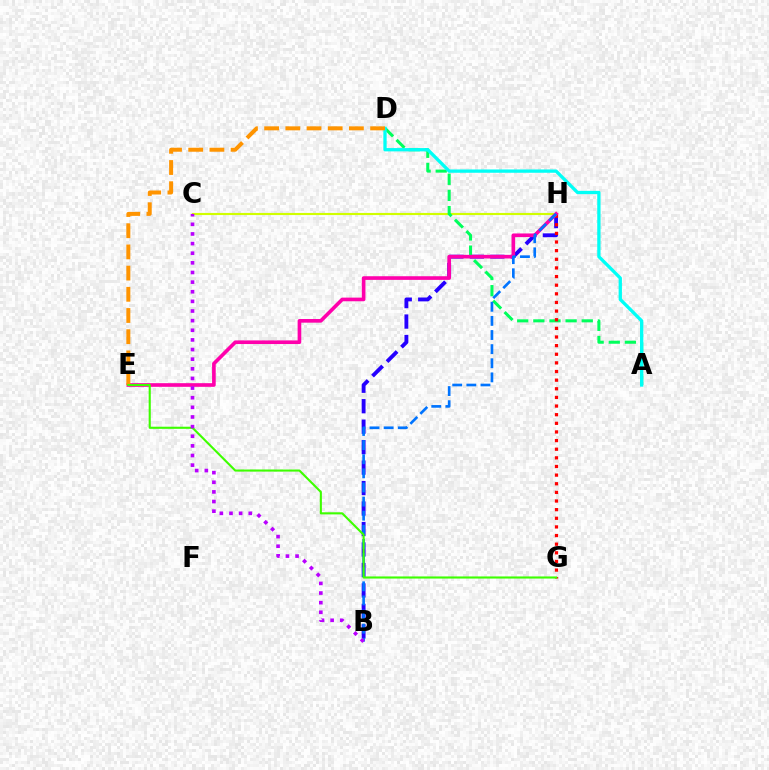{('C', 'H'): [{'color': '#d1ff00', 'line_style': 'solid', 'thickness': 1.54}], ('B', 'H'): [{'color': '#2500ff', 'line_style': 'dashed', 'thickness': 2.78}, {'color': '#0074ff', 'line_style': 'dashed', 'thickness': 1.92}], ('A', 'D'): [{'color': '#00ff5c', 'line_style': 'dashed', 'thickness': 2.19}, {'color': '#00fff6', 'line_style': 'solid', 'thickness': 2.38}], ('G', 'H'): [{'color': '#ff0000', 'line_style': 'dotted', 'thickness': 2.35}], ('E', 'H'): [{'color': '#ff00ac', 'line_style': 'solid', 'thickness': 2.62}], ('D', 'E'): [{'color': '#ff9400', 'line_style': 'dashed', 'thickness': 2.88}], ('E', 'G'): [{'color': '#3dff00', 'line_style': 'solid', 'thickness': 1.52}], ('B', 'C'): [{'color': '#b900ff', 'line_style': 'dotted', 'thickness': 2.62}]}